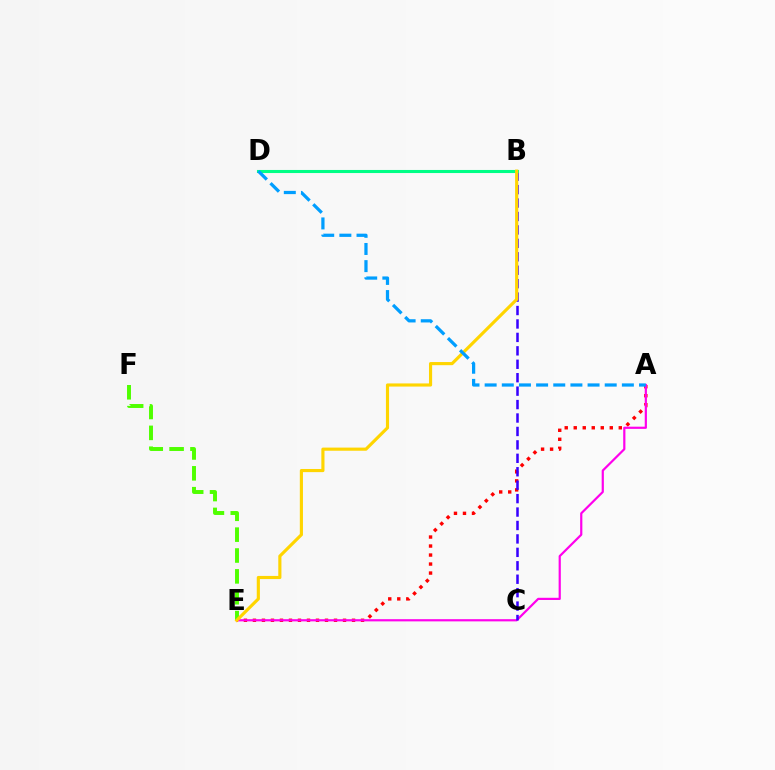{('A', 'E'): [{'color': '#ff0000', 'line_style': 'dotted', 'thickness': 2.45}, {'color': '#ff00ed', 'line_style': 'solid', 'thickness': 1.58}], ('B', 'C'): [{'color': '#3700ff', 'line_style': 'dashed', 'thickness': 1.83}], ('B', 'D'): [{'color': '#00ff86', 'line_style': 'solid', 'thickness': 2.22}], ('E', 'F'): [{'color': '#4fff00', 'line_style': 'dashed', 'thickness': 2.83}], ('B', 'E'): [{'color': '#ffd500', 'line_style': 'solid', 'thickness': 2.26}], ('A', 'D'): [{'color': '#009eff', 'line_style': 'dashed', 'thickness': 2.33}]}